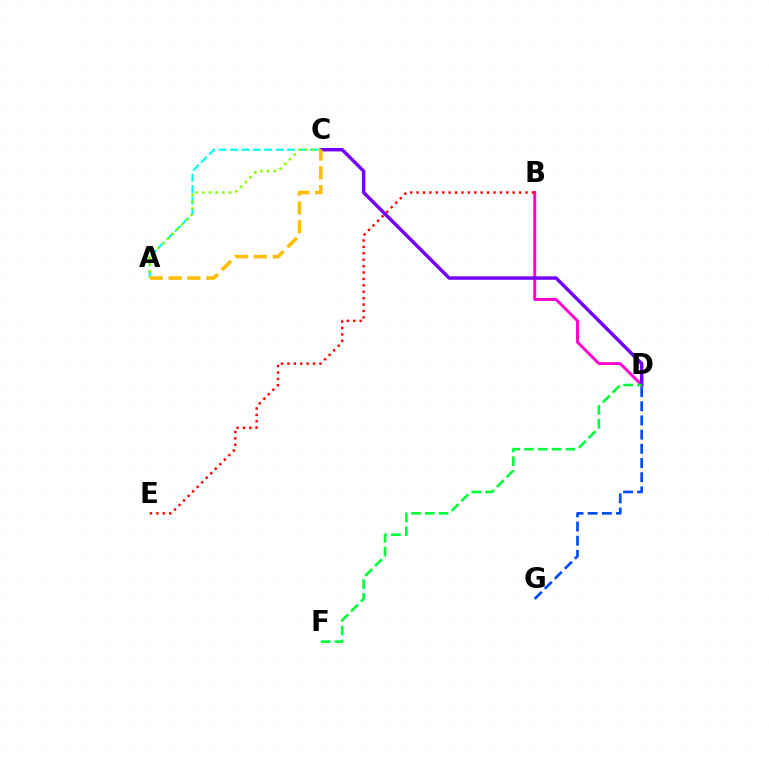{('B', 'D'): [{'color': '#ff00cf', 'line_style': 'solid', 'thickness': 2.1}], ('A', 'C'): [{'color': '#00fff6', 'line_style': 'dashed', 'thickness': 1.55}, {'color': '#84ff00', 'line_style': 'dotted', 'thickness': 1.82}, {'color': '#ffbd00', 'line_style': 'dashed', 'thickness': 2.56}], ('C', 'D'): [{'color': '#7200ff', 'line_style': 'solid', 'thickness': 2.48}], ('D', 'F'): [{'color': '#00ff39', 'line_style': 'dashed', 'thickness': 1.88}], ('B', 'E'): [{'color': '#ff0000', 'line_style': 'dotted', 'thickness': 1.74}], ('D', 'G'): [{'color': '#004bff', 'line_style': 'dashed', 'thickness': 1.93}]}